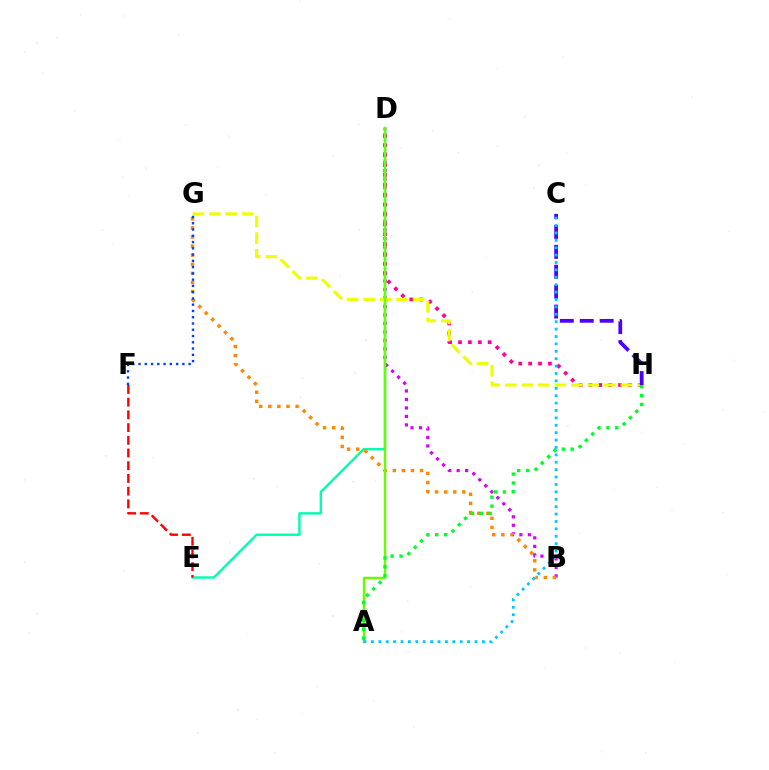{('D', 'E'): [{'color': '#00ffaf', 'line_style': 'solid', 'thickness': 1.74}], ('B', 'D'): [{'color': '#d600ff', 'line_style': 'dotted', 'thickness': 2.31}], ('D', 'H'): [{'color': '#ff00a0', 'line_style': 'dotted', 'thickness': 2.68}], ('G', 'H'): [{'color': '#eeff00', 'line_style': 'dashed', 'thickness': 2.24}], ('B', 'G'): [{'color': '#ff8800', 'line_style': 'dotted', 'thickness': 2.47}], ('F', 'G'): [{'color': '#003fff', 'line_style': 'dotted', 'thickness': 1.7}], ('C', 'H'): [{'color': '#4f00ff', 'line_style': 'dashed', 'thickness': 2.71}], ('A', 'D'): [{'color': '#66ff00', 'line_style': 'solid', 'thickness': 1.77}], ('A', 'H'): [{'color': '#00ff27', 'line_style': 'dotted', 'thickness': 2.42}], ('E', 'F'): [{'color': '#ff0000', 'line_style': 'dashed', 'thickness': 1.73}], ('A', 'C'): [{'color': '#00c7ff', 'line_style': 'dotted', 'thickness': 2.01}]}